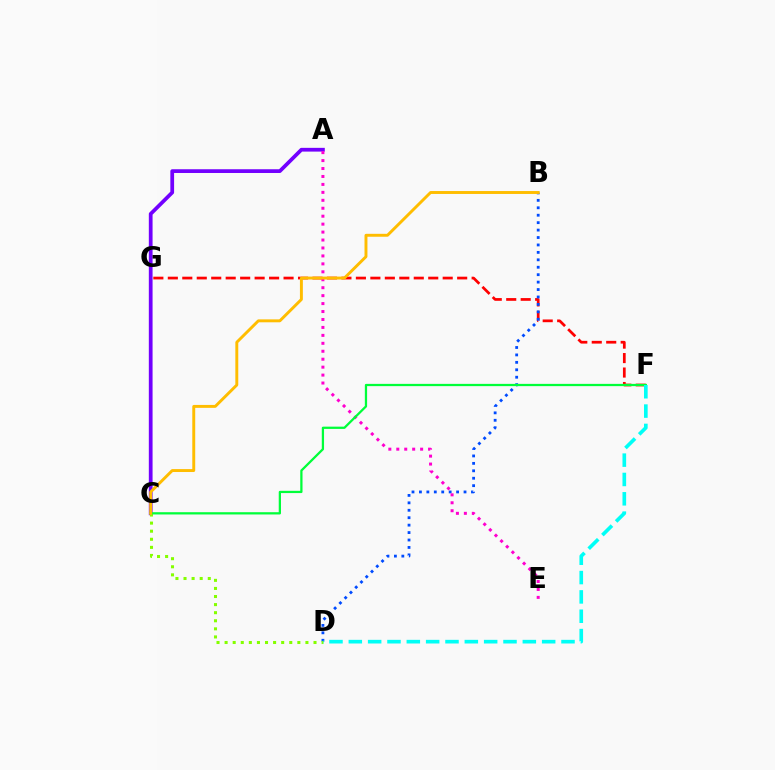{('A', 'C'): [{'color': '#7200ff', 'line_style': 'solid', 'thickness': 2.7}], ('F', 'G'): [{'color': '#ff0000', 'line_style': 'dashed', 'thickness': 1.97}], ('B', 'D'): [{'color': '#004bff', 'line_style': 'dotted', 'thickness': 2.02}], ('C', 'D'): [{'color': '#84ff00', 'line_style': 'dotted', 'thickness': 2.2}], ('A', 'E'): [{'color': '#ff00cf', 'line_style': 'dotted', 'thickness': 2.16}], ('C', 'F'): [{'color': '#00ff39', 'line_style': 'solid', 'thickness': 1.63}], ('D', 'F'): [{'color': '#00fff6', 'line_style': 'dashed', 'thickness': 2.63}], ('B', 'C'): [{'color': '#ffbd00', 'line_style': 'solid', 'thickness': 2.1}]}